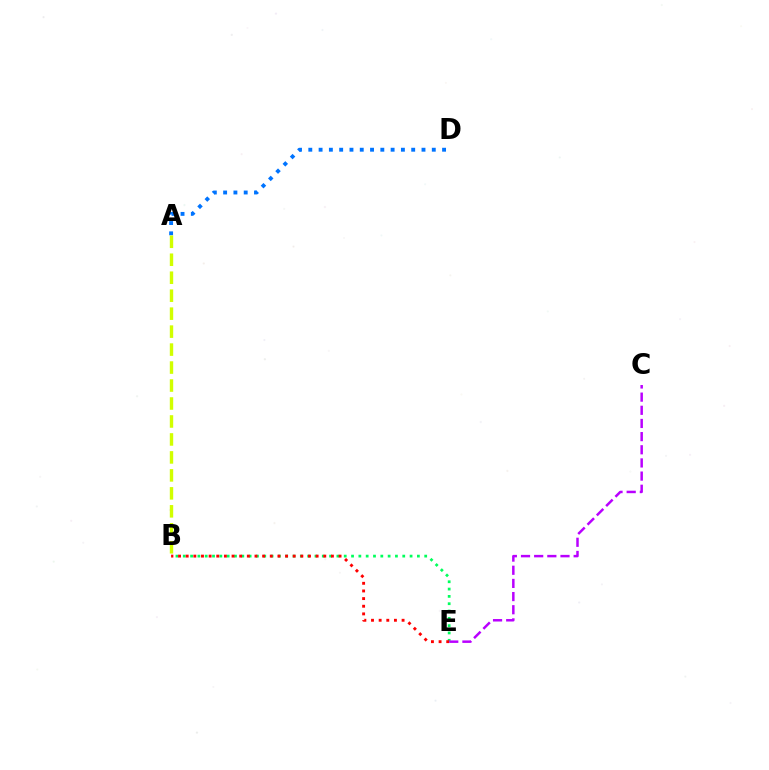{('B', 'E'): [{'color': '#00ff5c', 'line_style': 'dotted', 'thickness': 1.99}, {'color': '#ff0000', 'line_style': 'dotted', 'thickness': 2.08}], ('A', 'D'): [{'color': '#0074ff', 'line_style': 'dotted', 'thickness': 2.8}], ('A', 'B'): [{'color': '#d1ff00', 'line_style': 'dashed', 'thickness': 2.44}], ('C', 'E'): [{'color': '#b900ff', 'line_style': 'dashed', 'thickness': 1.79}]}